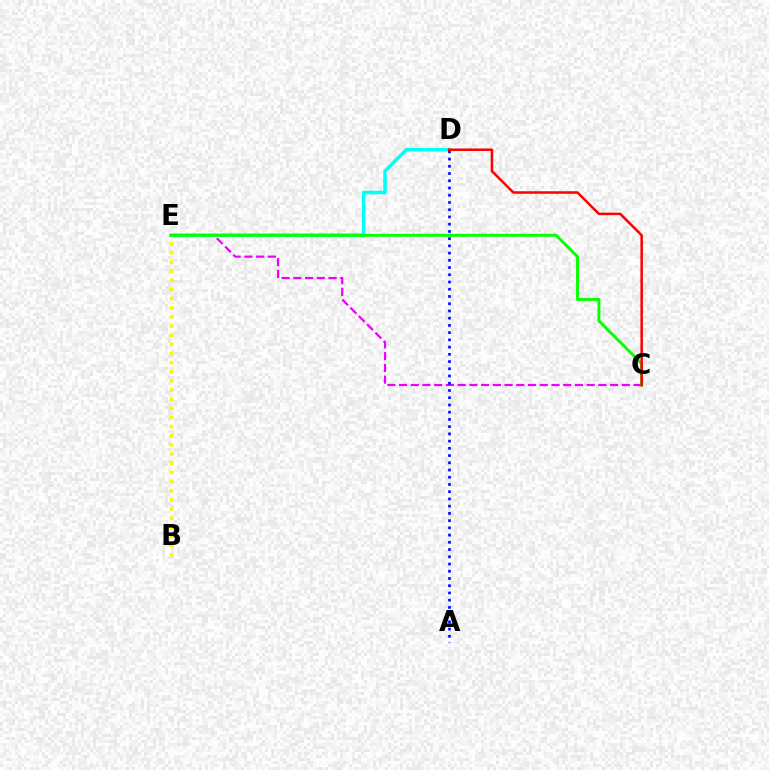{('C', 'E'): [{'color': '#ee00ff', 'line_style': 'dashed', 'thickness': 1.59}, {'color': '#08ff00', 'line_style': 'solid', 'thickness': 2.1}], ('D', 'E'): [{'color': '#00fff6', 'line_style': 'solid', 'thickness': 2.55}], ('B', 'E'): [{'color': '#fcf500', 'line_style': 'dotted', 'thickness': 2.49}], ('A', 'D'): [{'color': '#0010ff', 'line_style': 'dotted', 'thickness': 1.96}], ('C', 'D'): [{'color': '#ff0000', 'line_style': 'solid', 'thickness': 1.82}]}